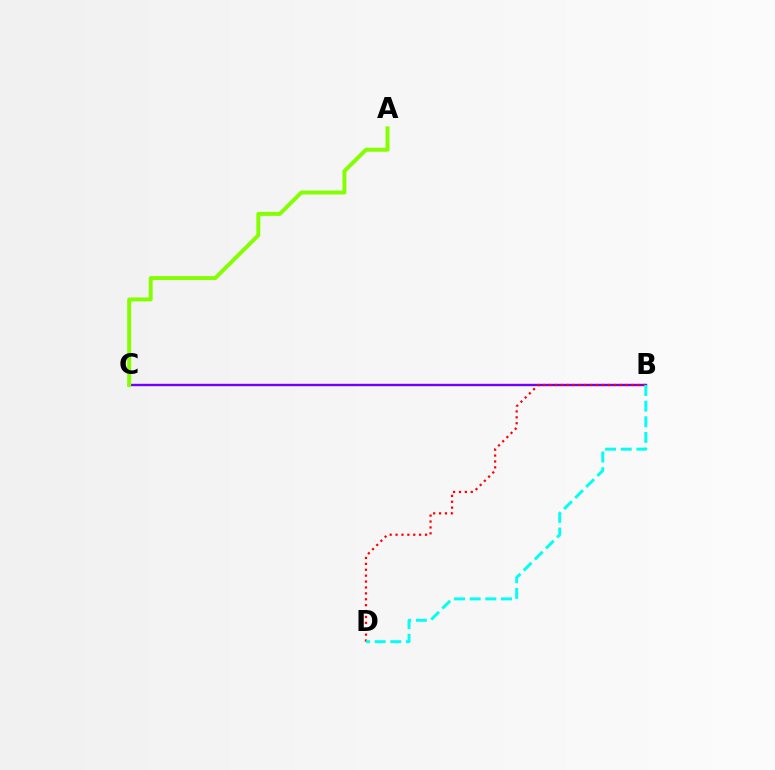{('B', 'C'): [{'color': '#7200ff', 'line_style': 'solid', 'thickness': 1.71}], ('B', 'D'): [{'color': '#ff0000', 'line_style': 'dotted', 'thickness': 1.6}, {'color': '#00fff6', 'line_style': 'dashed', 'thickness': 2.13}], ('A', 'C'): [{'color': '#84ff00', 'line_style': 'solid', 'thickness': 2.84}]}